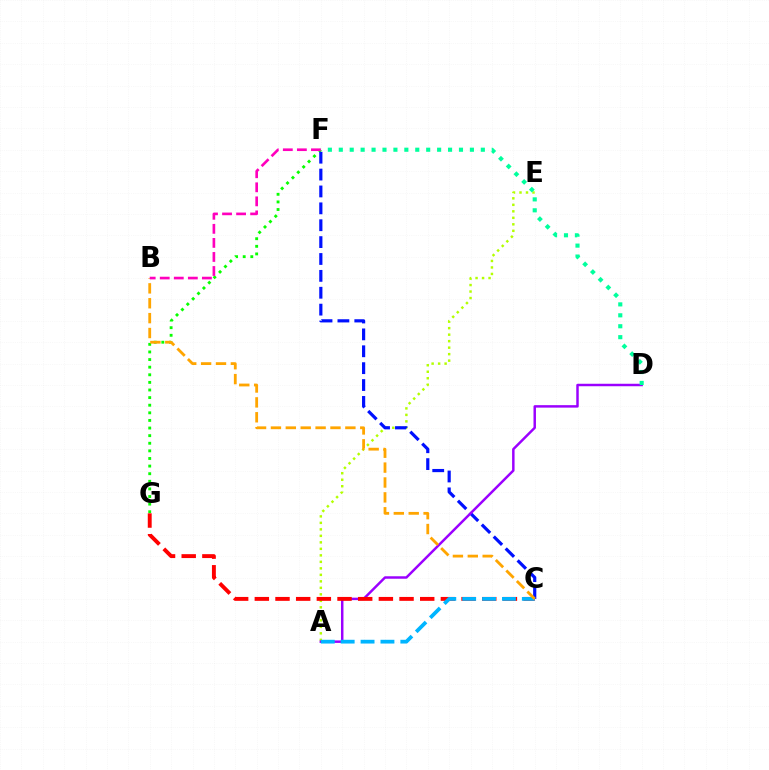{('F', 'G'): [{'color': '#08ff00', 'line_style': 'dotted', 'thickness': 2.07}], ('A', 'E'): [{'color': '#b3ff00', 'line_style': 'dotted', 'thickness': 1.77}], ('C', 'F'): [{'color': '#0010ff', 'line_style': 'dashed', 'thickness': 2.29}], ('A', 'D'): [{'color': '#9b00ff', 'line_style': 'solid', 'thickness': 1.78}], ('D', 'F'): [{'color': '#00ff9d', 'line_style': 'dotted', 'thickness': 2.97}], ('C', 'G'): [{'color': '#ff0000', 'line_style': 'dashed', 'thickness': 2.81}], ('A', 'C'): [{'color': '#00b5ff', 'line_style': 'dashed', 'thickness': 2.7}], ('B', 'C'): [{'color': '#ffa500', 'line_style': 'dashed', 'thickness': 2.02}], ('B', 'F'): [{'color': '#ff00bd', 'line_style': 'dashed', 'thickness': 1.91}]}